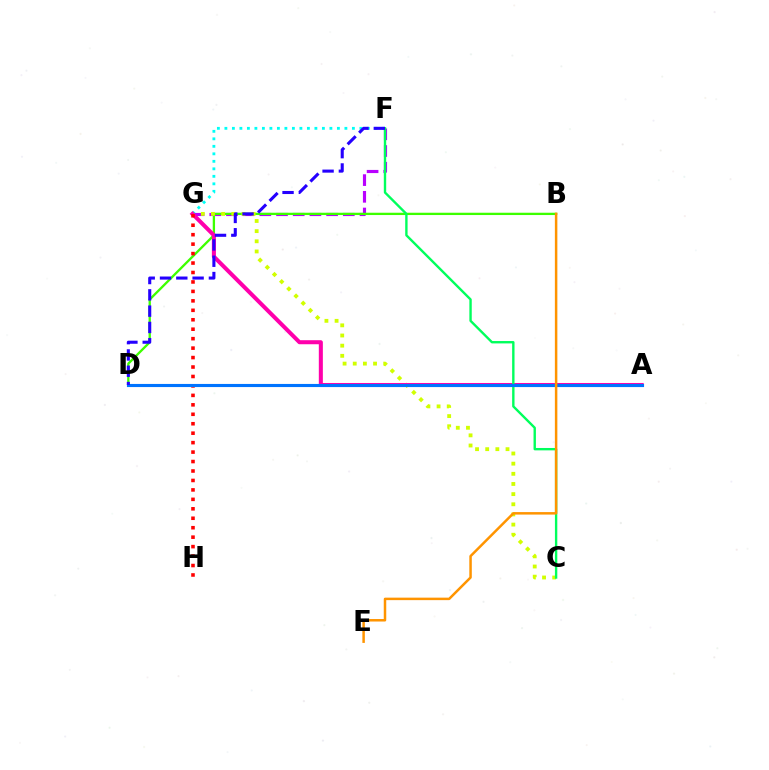{('F', 'G'): [{'color': '#b900ff', 'line_style': 'dashed', 'thickness': 2.27}, {'color': '#00fff6', 'line_style': 'dotted', 'thickness': 2.04}], ('B', 'D'): [{'color': '#3dff00', 'line_style': 'solid', 'thickness': 1.66}], ('C', 'G'): [{'color': '#d1ff00', 'line_style': 'dotted', 'thickness': 2.76}], ('A', 'G'): [{'color': '#ff00ac', 'line_style': 'solid', 'thickness': 2.91}], ('G', 'H'): [{'color': '#ff0000', 'line_style': 'dotted', 'thickness': 2.57}], ('C', 'F'): [{'color': '#00ff5c', 'line_style': 'solid', 'thickness': 1.72}], ('A', 'D'): [{'color': '#0074ff', 'line_style': 'solid', 'thickness': 2.24}], ('D', 'F'): [{'color': '#2500ff', 'line_style': 'dashed', 'thickness': 2.21}], ('B', 'E'): [{'color': '#ff9400', 'line_style': 'solid', 'thickness': 1.79}]}